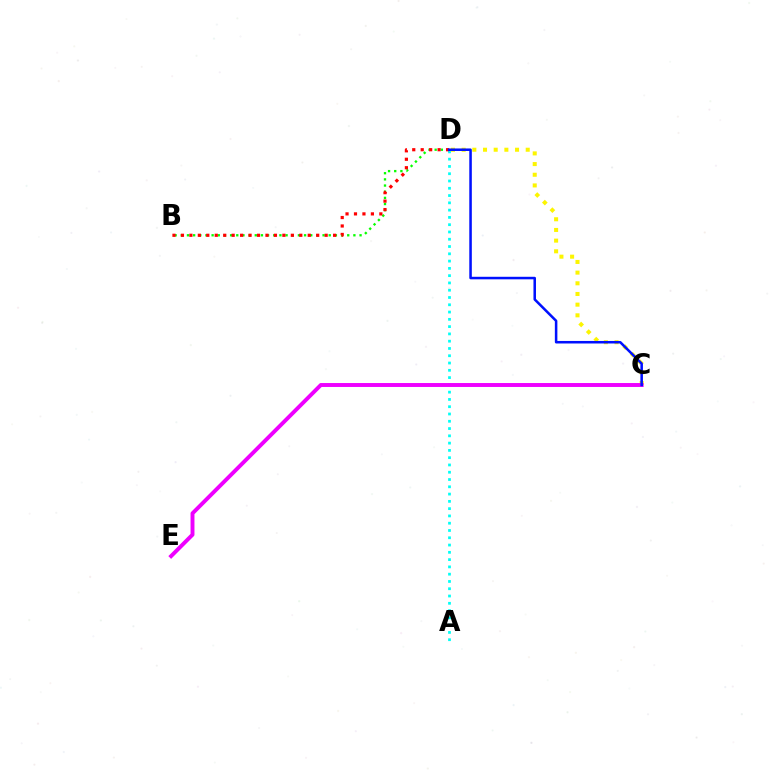{('C', 'D'): [{'color': '#fcf500', 'line_style': 'dotted', 'thickness': 2.9}, {'color': '#0010ff', 'line_style': 'solid', 'thickness': 1.82}], ('A', 'D'): [{'color': '#00fff6', 'line_style': 'dotted', 'thickness': 1.98}], ('B', 'D'): [{'color': '#08ff00', 'line_style': 'dotted', 'thickness': 1.67}, {'color': '#ff0000', 'line_style': 'dotted', 'thickness': 2.3}], ('C', 'E'): [{'color': '#ee00ff', 'line_style': 'solid', 'thickness': 2.83}]}